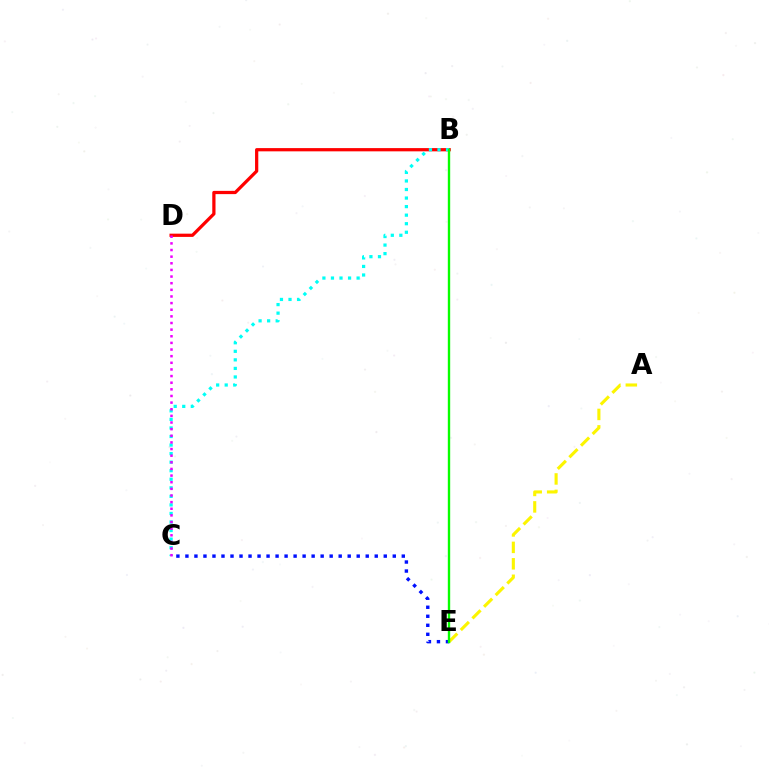{('A', 'E'): [{'color': '#fcf500', 'line_style': 'dashed', 'thickness': 2.23}], ('B', 'D'): [{'color': '#ff0000', 'line_style': 'solid', 'thickness': 2.33}], ('B', 'C'): [{'color': '#00fff6', 'line_style': 'dotted', 'thickness': 2.32}], ('C', 'E'): [{'color': '#0010ff', 'line_style': 'dotted', 'thickness': 2.45}], ('C', 'D'): [{'color': '#ee00ff', 'line_style': 'dotted', 'thickness': 1.8}], ('B', 'E'): [{'color': '#08ff00', 'line_style': 'solid', 'thickness': 1.71}]}